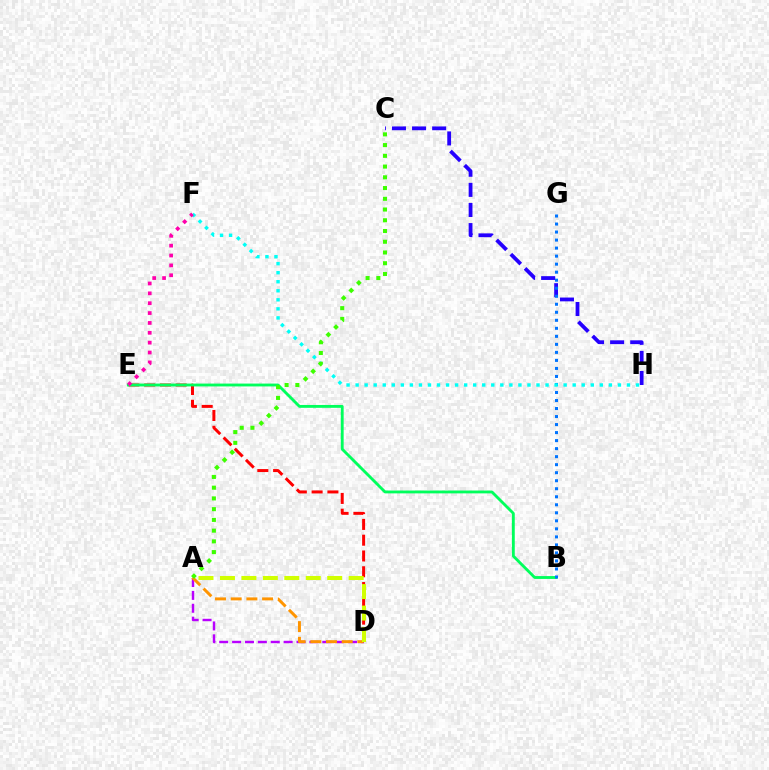{('A', 'D'): [{'color': '#b900ff', 'line_style': 'dashed', 'thickness': 1.75}, {'color': '#ff9400', 'line_style': 'dashed', 'thickness': 2.13}, {'color': '#d1ff00', 'line_style': 'dashed', 'thickness': 2.91}], ('C', 'H'): [{'color': '#2500ff', 'line_style': 'dashed', 'thickness': 2.73}], ('D', 'E'): [{'color': '#ff0000', 'line_style': 'dashed', 'thickness': 2.14}], ('B', 'E'): [{'color': '#00ff5c', 'line_style': 'solid', 'thickness': 2.05}], ('B', 'G'): [{'color': '#0074ff', 'line_style': 'dotted', 'thickness': 2.18}], ('F', 'H'): [{'color': '#00fff6', 'line_style': 'dotted', 'thickness': 2.46}], ('A', 'C'): [{'color': '#3dff00', 'line_style': 'dotted', 'thickness': 2.92}], ('E', 'F'): [{'color': '#ff00ac', 'line_style': 'dotted', 'thickness': 2.68}]}